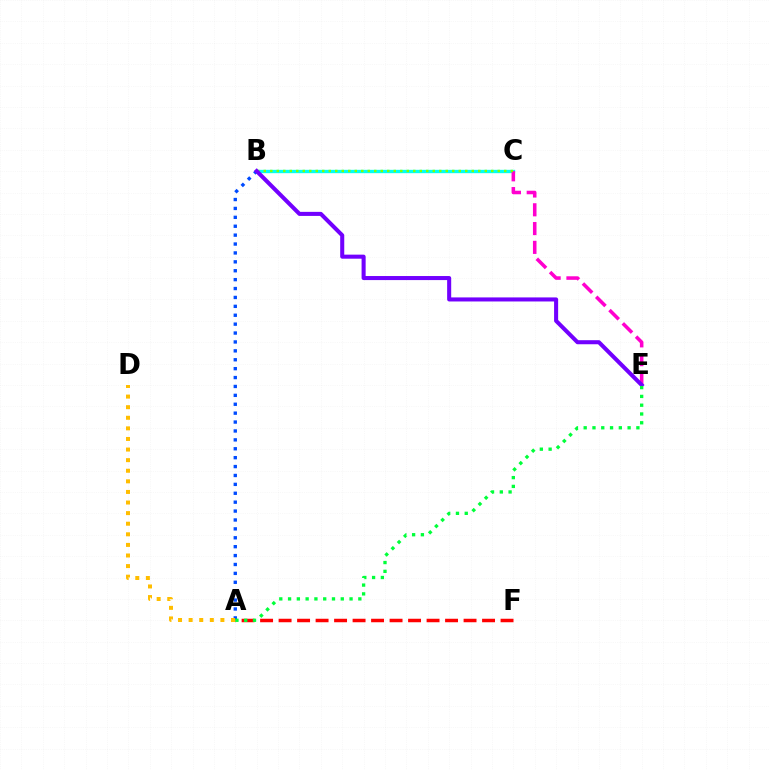{('A', 'F'): [{'color': '#ff0000', 'line_style': 'dashed', 'thickness': 2.51}], ('B', 'C'): [{'color': '#00fff6', 'line_style': 'solid', 'thickness': 2.41}, {'color': '#84ff00', 'line_style': 'dotted', 'thickness': 1.77}], ('A', 'B'): [{'color': '#004bff', 'line_style': 'dotted', 'thickness': 2.42}], ('C', 'E'): [{'color': '#ff00cf', 'line_style': 'dashed', 'thickness': 2.55}], ('B', 'E'): [{'color': '#7200ff', 'line_style': 'solid', 'thickness': 2.92}], ('A', 'D'): [{'color': '#ffbd00', 'line_style': 'dotted', 'thickness': 2.88}], ('A', 'E'): [{'color': '#00ff39', 'line_style': 'dotted', 'thickness': 2.39}]}